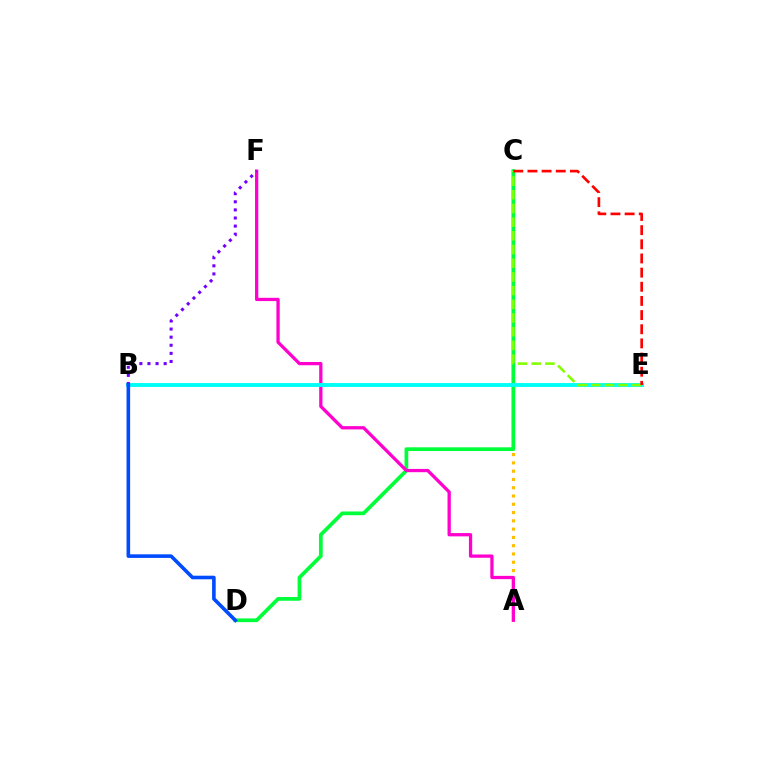{('A', 'C'): [{'color': '#ffbd00', 'line_style': 'dotted', 'thickness': 2.25}], ('C', 'D'): [{'color': '#00ff39', 'line_style': 'solid', 'thickness': 2.68}], ('A', 'F'): [{'color': '#ff00cf', 'line_style': 'solid', 'thickness': 2.36}], ('B', 'E'): [{'color': '#00fff6', 'line_style': 'solid', 'thickness': 2.8}], ('B', 'F'): [{'color': '#7200ff', 'line_style': 'dotted', 'thickness': 2.2}], ('C', 'E'): [{'color': '#84ff00', 'line_style': 'dashed', 'thickness': 1.86}, {'color': '#ff0000', 'line_style': 'dashed', 'thickness': 1.92}], ('B', 'D'): [{'color': '#004bff', 'line_style': 'solid', 'thickness': 2.59}]}